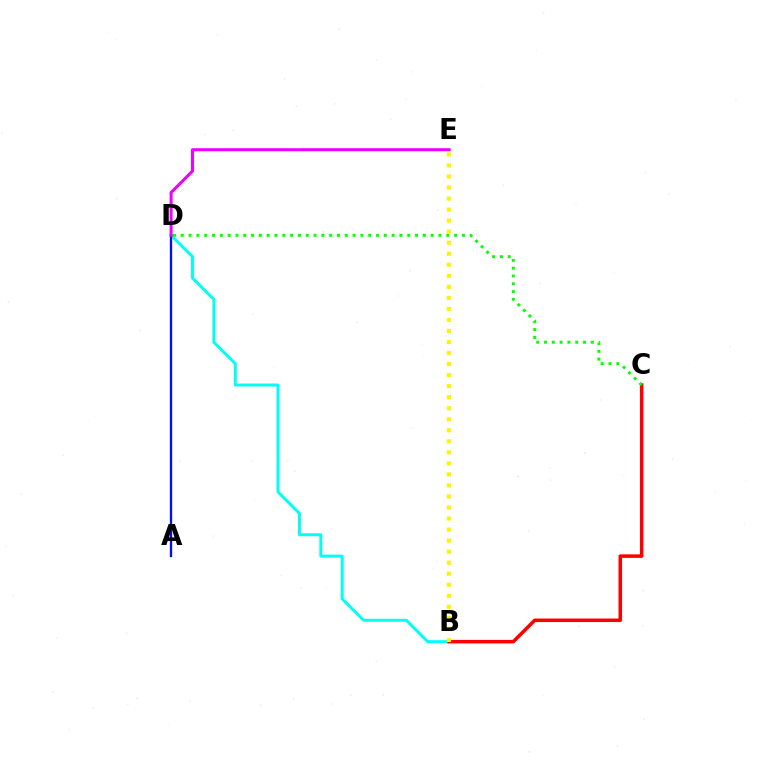{('B', 'D'): [{'color': '#00fff6', 'line_style': 'solid', 'thickness': 2.13}], ('B', 'C'): [{'color': '#ff0000', 'line_style': 'solid', 'thickness': 2.53}], ('A', 'D'): [{'color': '#0010ff', 'line_style': 'solid', 'thickness': 1.68}], ('D', 'E'): [{'color': '#ee00ff', 'line_style': 'solid', 'thickness': 2.19}], ('C', 'D'): [{'color': '#08ff00', 'line_style': 'dotted', 'thickness': 2.12}], ('B', 'E'): [{'color': '#fcf500', 'line_style': 'dotted', 'thickness': 3.0}]}